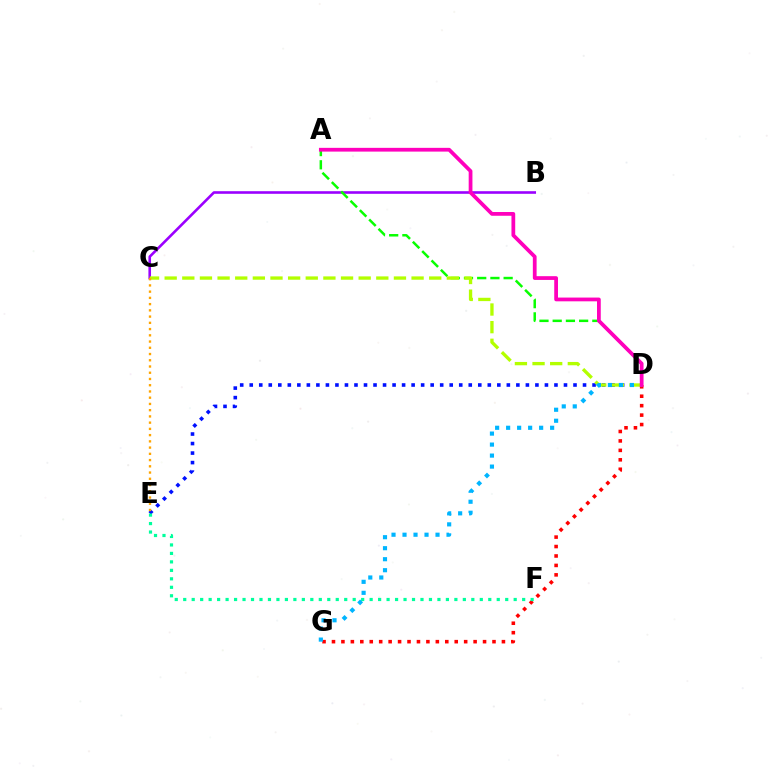{('B', 'C'): [{'color': '#9b00ff', 'line_style': 'solid', 'thickness': 1.88}], ('D', 'E'): [{'color': '#0010ff', 'line_style': 'dotted', 'thickness': 2.59}], ('A', 'D'): [{'color': '#08ff00', 'line_style': 'dashed', 'thickness': 1.8}, {'color': '#ff00bd', 'line_style': 'solid', 'thickness': 2.7}], ('D', 'G'): [{'color': '#ff0000', 'line_style': 'dotted', 'thickness': 2.57}, {'color': '#00b5ff', 'line_style': 'dotted', 'thickness': 2.99}], ('C', 'D'): [{'color': '#b3ff00', 'line_style': 'dashed', 'thickness': 2.4}], ('E', 'F'): [{'color': '#00ff9d', 'line_style': 'dotted', 'thickness': 2.3}], ('C', 'E'): [{'color': '#ffa500', 'line_style': 'dotted', 'thickness': 1.69}]}